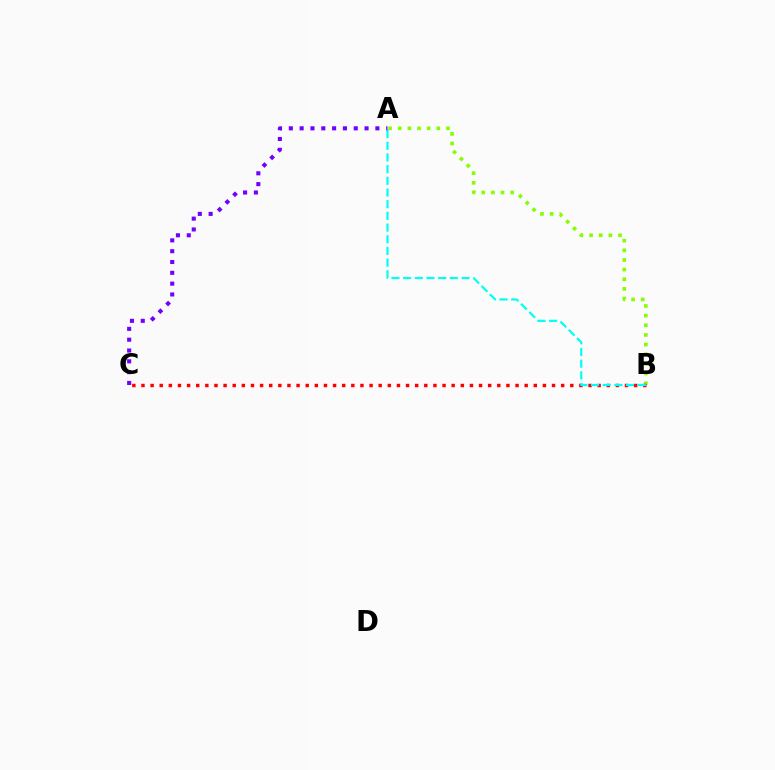{('A', 'B'): [{'color': '#84ff00', 'line_style': 'dotted', 'thickness': 2.62}, {'color': '#00fff6', 'line_style': 'dashed', 'thickness': 1.59}], ('B', 'C'): [{'color': '#ff0000', 'line_style': 'dotted', 'thickness': 2.48}], ('A', 'C'): [{'color': '#7200ff', 'line_style': 'dotted', 'thickness': 2.94}]}